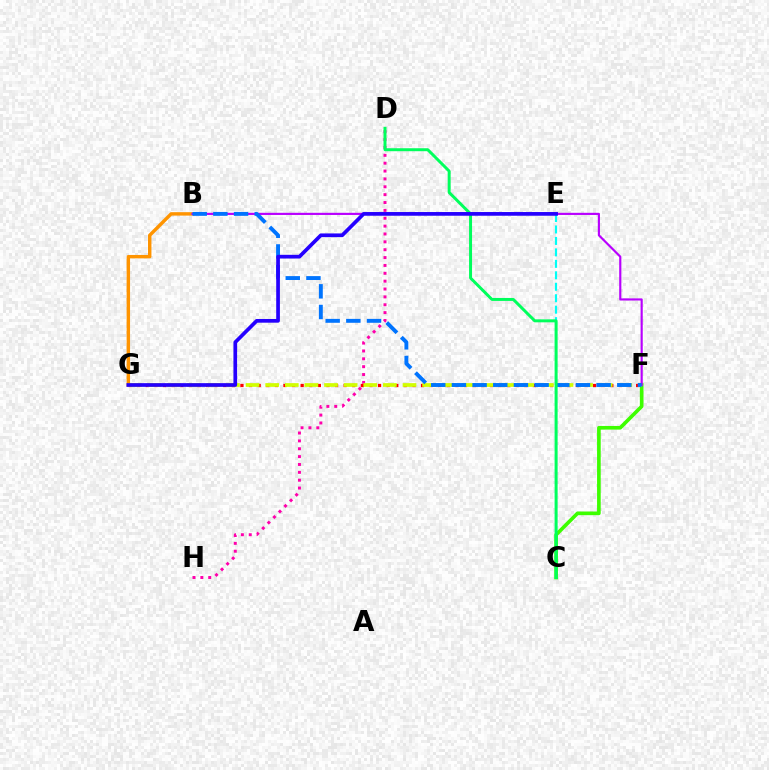{('C', 'E'): [{'color': '#00fff6', 'line_style': 'dashed', 'thickness': 1.56}], ('B', 'G'): [{'color': '#ff9400', 'line_style': 'solid', 'thickness': 2.47}], ('F', 'G'): [{'color': '#ff0000', 'line_style': 'dotted', 'thickness': 2.34}, {'color': '#d1ff00', 'line_style': 'dashed', 'thickness': 2.67}], ('C', 'F'): [{'color': '#3dff00', 'line_style': 'solid', 'thickness': 2.63}], ('D', 'H'): [{'color': '#ff00ac', 'line_style': 'dotted', 'thickness': 2.14}], ('B', 'F'): [{'color': '#b900ff', 'line_style': 'solid', 'thickness': 1.55}, {'color': '#0074ff', 'line_style': 'dashed', 'thickness': 2.81}], ('C', 'D'): [{'color': '#00ff5c', 'line_style': 'solid', 'thickness': 2.14}], ('E', 'G'): [{'color': '#2500ff', 'line_style': 'solid', 'thickness': 2.66}]}